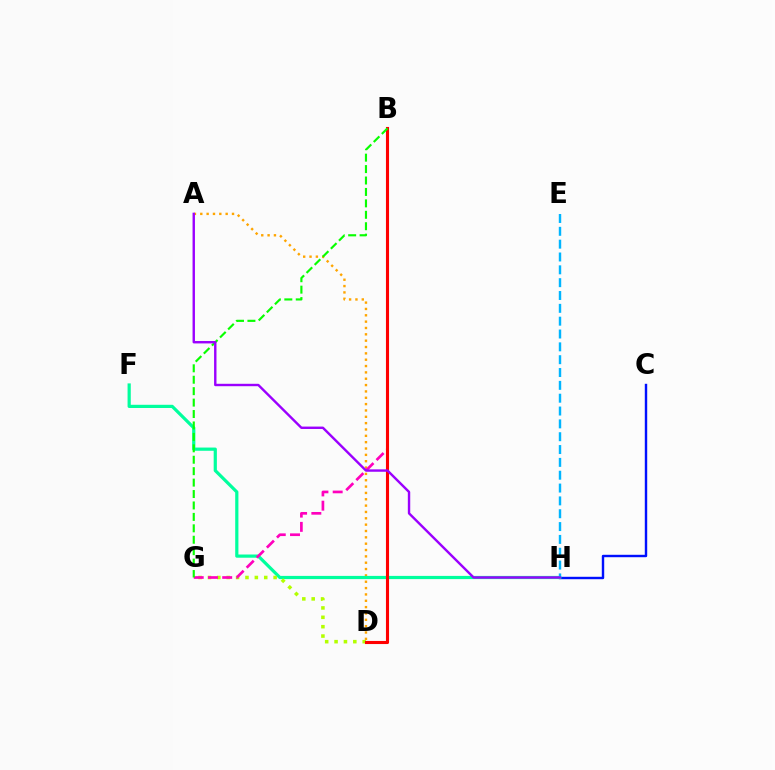{('C', 'H'): [{'color': '#0010ff', 'line_style': 'solid', 'thickness': 1.74}], ('A', 'D'): [{'color': '#ffa500', 'line_style': 'dotted', 'thickness': 1.72}], ('F', 'H'): [{'color': '#00ff9d', 'line_style': 'solid', 'thickness': 2.31}], ('D', 'G'): [{'color': '#b3ff00', 'line_style': 'dotted', 'thickness': 2.55}], ('B', 'G'): [{'color': '#ff00bd', 'line_style': 'dashed', 'thickness': 1.93}, {'color': '#08ff00', 'line_style': 'dashed', 'thickness': 1.55}], ('E', 'H'): [{'color': '#00b5ff', 'line_style': 'dashed', 'thickness': 1.74}], ('B', 'D'): [{'color': '#ff0000', 'line_style': 'solid', 'thickness': 2.23}], ('A', 'H'): [{'color': '#9b00ff', 'line_style': 'solid', 'thickness': 1.73}]}